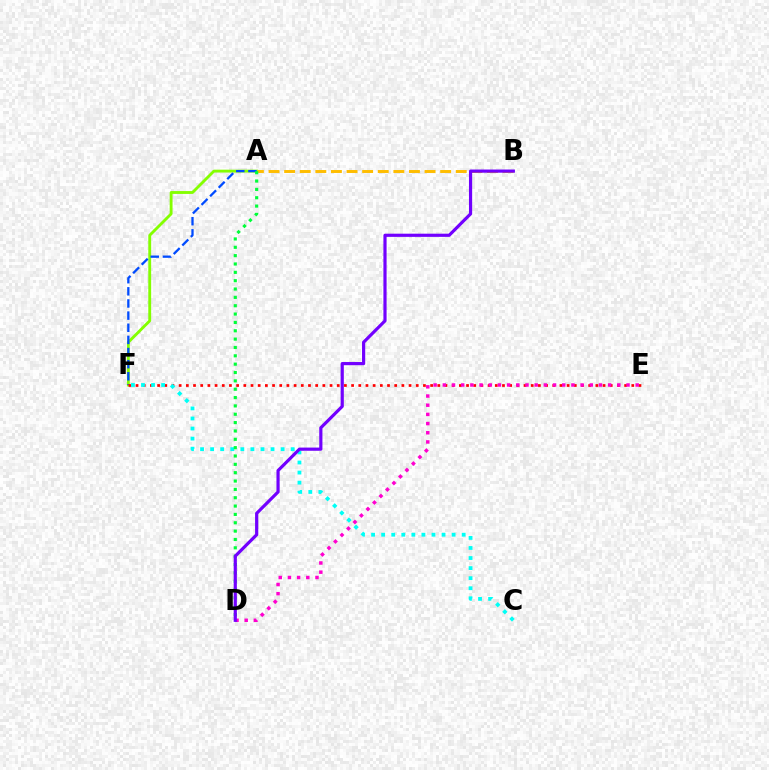{('A', 'F'): [{'color': '#84ff00', 'line_style': 'solid', 'thickness': 2.06}, {'color': '#004bff', 'line_style': 'dashed', 'thickness': 1.65}], ('A', 'B'): [{'color': '#ffbd00', 'line_style': 'dashed', 'thickness': 2.12}], ('E', 'F'): [{'color': '#ff0000', 'line_style': 'dotted', 'thickness': 1.95}], ('C', 'F'): [{'color': '#00fff6', 'line_style': 'dotted', 'thickness': 2.73}], ('D', 'E'): [{'color': '#ff00cf', 'line_style': 'dotted', 'thickness': 2.5}], ('A', 'D'): [{'color': '#00ff39', 'line_style': 'dotted', 'thickness': 2.27}], ('B', 'D'): [{'color': '#7200ff', 'line_style': 'solid', 'thickness': 2.29}]}